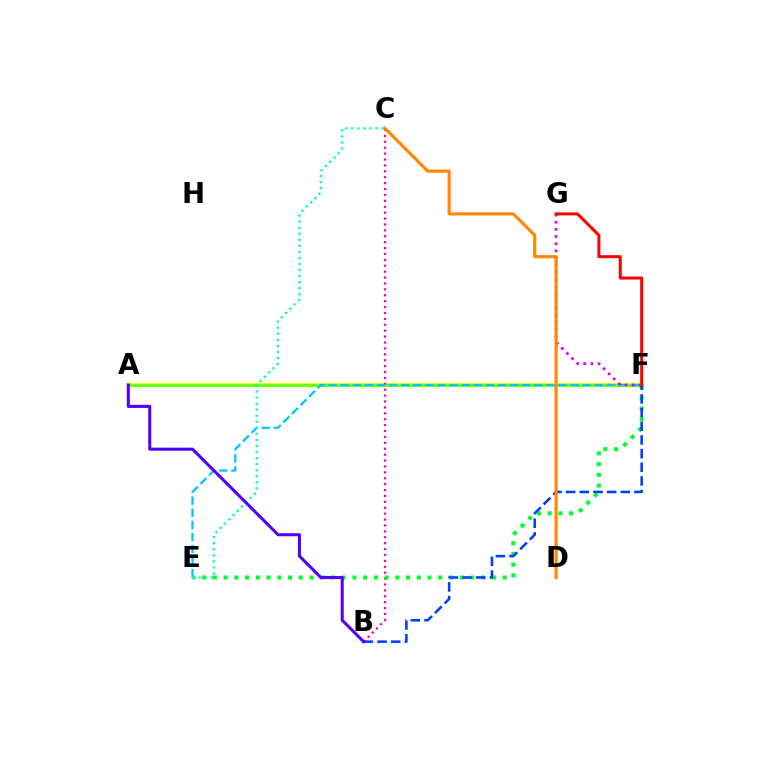{('A', 'F'): [{'color': '#eeff00', 'line_style': 'solid', 'thickness': 2.97}, {'color': '#66ff00', 'line_style': 'solid', 'thickness': 2.0}], ('B', 'C'): [{'color': '#ff00a0', 'line_style': 'dotted', 'thickness': 1.6}], ('E', 'F'): [{'color': '#00ff27', 'line_style': 'dotted', 'thickness': 2.92}, {'color': '#00c7ff', 'line_style': 'dashed', 'thickness': 1.64}], ('B', 'F'): [{'color': '#003fff', 'line_style': 'dashed', 'thickness': 1.86}], ('F', 'G'): [{'color': '#d600ff', 'line_style': 'dotted', 'thickness': 1.94}, {'color': '#ff0000', 'line_style': 'solid', 'thickness': 2.16}], ('C', 'D'): [{'color': '#ff8800', 'line_style': 'solid', 'thickness': 2.27}], ('C', 'E'): [{'color': '#00ffaf', 'line_style': 'dotted', 'thickness': 1.64}], ('A', 'B'): [{'color': '#4f00ff', 'line_style': 'solid', 'thickness': 2.19}]}